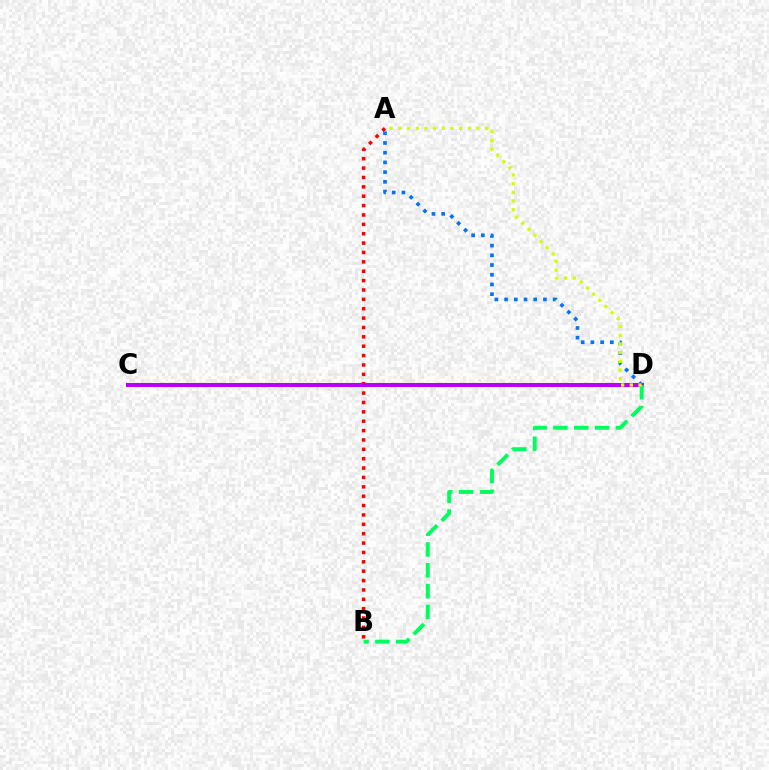{('A', 'D'): [{'color': '#0074ff', 'line_style': 'dotted', 'thickness': 2.64}, {'color': '#d1ff00', 'line_style': 'dotted', 'thickness': 2.36}], ('A', 'B'): [{'color': '#ff0000', 'line_style': 'dotted', 'thickness': 2.55}], ('C', 'D'): [{'color': '#b900ff', 'line_style': 'solid', 'thickness': 2.9}], ('B', 'D'): [{'color': '#00ff5c', 'line_style': 'dashed', 'thickness': 2.83}]}